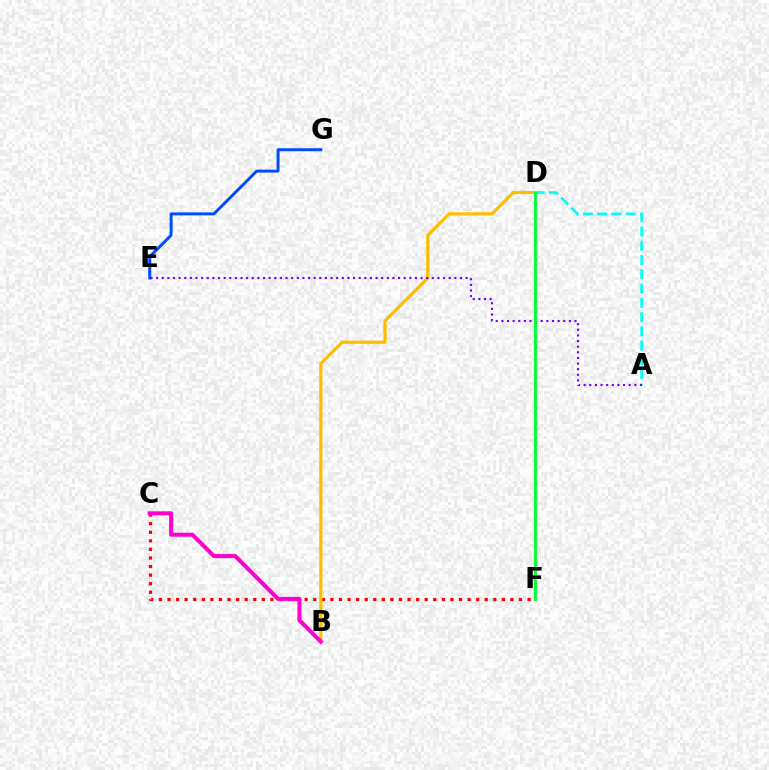{('E', 'G'): [{'color': '#004bff', 'line_style': 'solid', 'thickness': 2.13}], ('C', 'F'): [{'color': '#ff0000', 'line_style': 'dotted', 'thickness': 2.33}], ('D', 'F'): [{'color': '#84ff00', 'line_style': 'solid', 'thickness': 1.55}, {'color': '#00ff39', 'line_style': 'solid', 'thickness': 2.06}], ('B', 'D'): [{'color': '#ffbd00', 'line_style': 'solid', 'thickness': 2.3}], ('B', 'C'): [{'color': '#ff00cf', 'line_style': 'solid', 'thickness': 2.92}], ('A', 'D'): [{'color': '#00fff6', 'line_style': 'dashed', 'thickness': 1.94}], ('A', 'E'): [{'color': '#7200ff', 'line_style': 'dotted', 'thickness': 1.53}]}